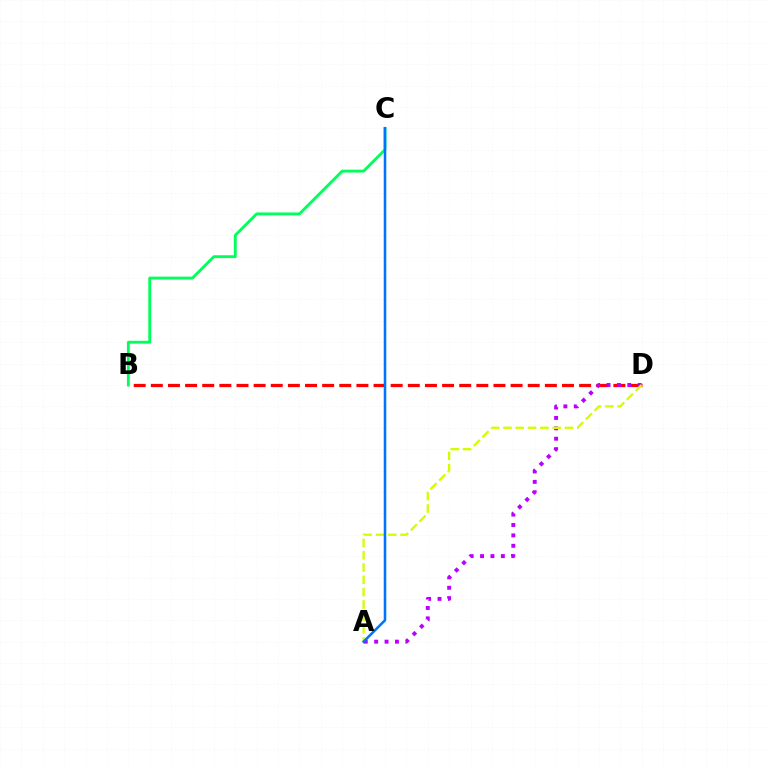{('B', 'D'): [{'color': '#ff0000', 'line_style': 'dashed', 'thickness': 2.33}], ('A', 'D'): [{'color': '#b900ff', 'line_style': 'dotted', 'thickness': 2.83}, {'color': '#d1ff00', 'line_style': 'dashed', 'thickness': 1.67}], ('B', 'C'): [{'color': '#00ff5c', 'line_style': 'solid', 'thickness': 2.06}], ('A', 'C'): [{'color': '#0074ff', 'line_style': 'solid', 'thickness': 1.83}]}